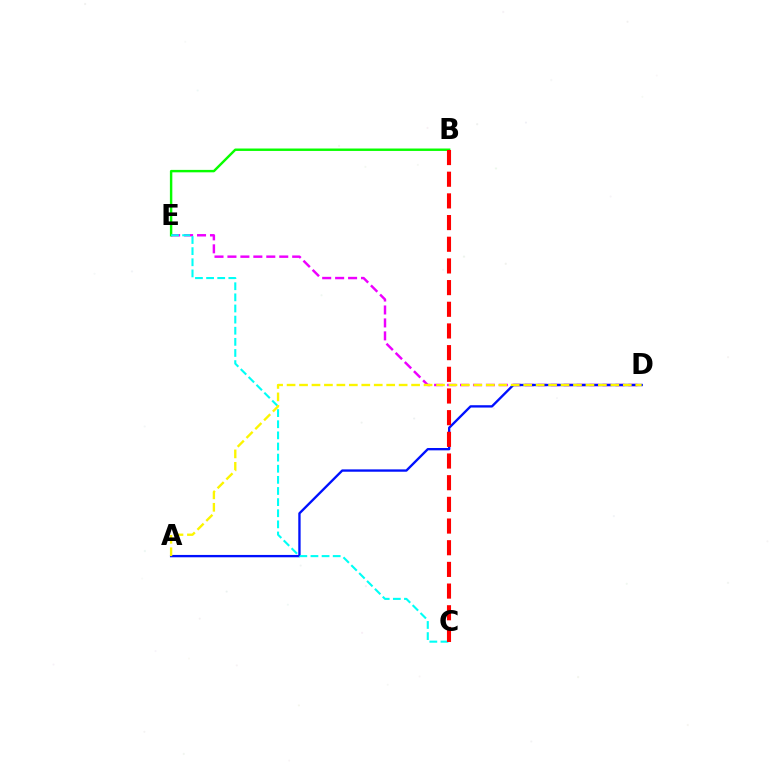{('D', 'E'): [{'color': '#ee00ff', 'line_style': 'dashed', 'thickness': 1.76}], ('A', 'D'): [{'color': '#0010ff', 'line_style': 'solid', 'thickness': 1.69}, {'color': '#fcf500', 'line_style': 'dashed', 'thickness': 1.69}], ('B', 'E'): [{'color': '#08ff00', 'line_style': 'solid', 'thickness': 1.75}], ('C', 'E'): [{'color': '#00fff6', 'line_style': 'dashed', 'thickness': 1.51}], ('B', 'C'): [{'color': '#ff0000', 'line_style': 'dashed', 'thickness': 2.94}]}